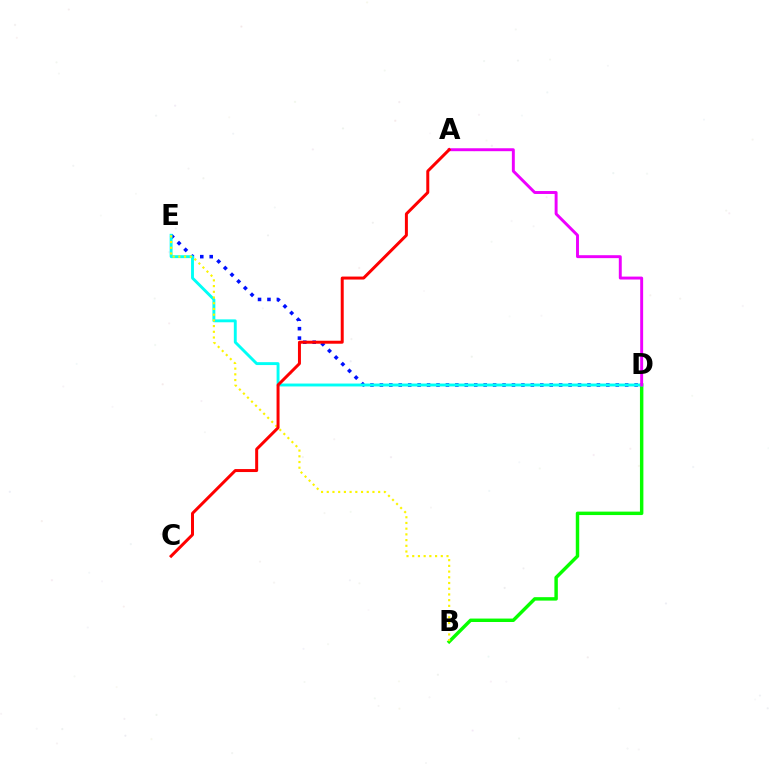{('D', 'E'): [{'color': '#0010ff', 'line_style': 'dotted', 'thickness': 2.56}, {'color': '#00fff6', 'line_style': 'solid', 'thickness': 2.09}], ('B', 'D'): [{'color': '#08ff00', 'line_style': 'solid', 'thickness': 2.48}], ('A', 'D'): [{'color': '#ee00ff', 'line_style': 'solid', 'thickness': 2.11}], ('B', 'E'): [{'color': '#fcf500', 'line_style': 'dotted', 'thickness': 1.55}], ('A', 'C'): [{'color': '#ff0000', 'line_style': 'solid', 'thickness': 2.15}]}